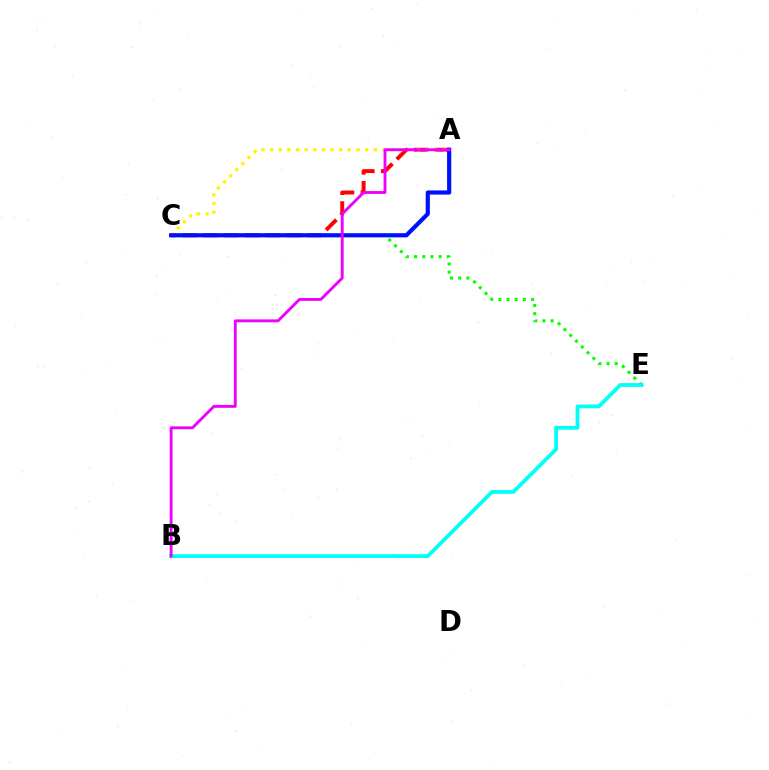{('A', 'C'): [{'color': '#ff0000', 'line_style': 'dashed', 'thickness': 2.83}, {'color': '#fcf500', 'line_style': 'dotted', 'thickness': 2.35}, {'color': '#0010ff', 'line_style': 'solid', 'thickness': 3.0}], ('C', 'E'): [{'color': '#08ff00', 'line_style': 'dotted', 'thickness': 2.22}], ('B', 'E'): [{'color': '#00fff6', 'line_style': 'solid', 'thickness': 2.75}], ('A', 'B'): [{'color': '#ee00ff', 'line_style': 'solid', 'thickness': 2.07}]}